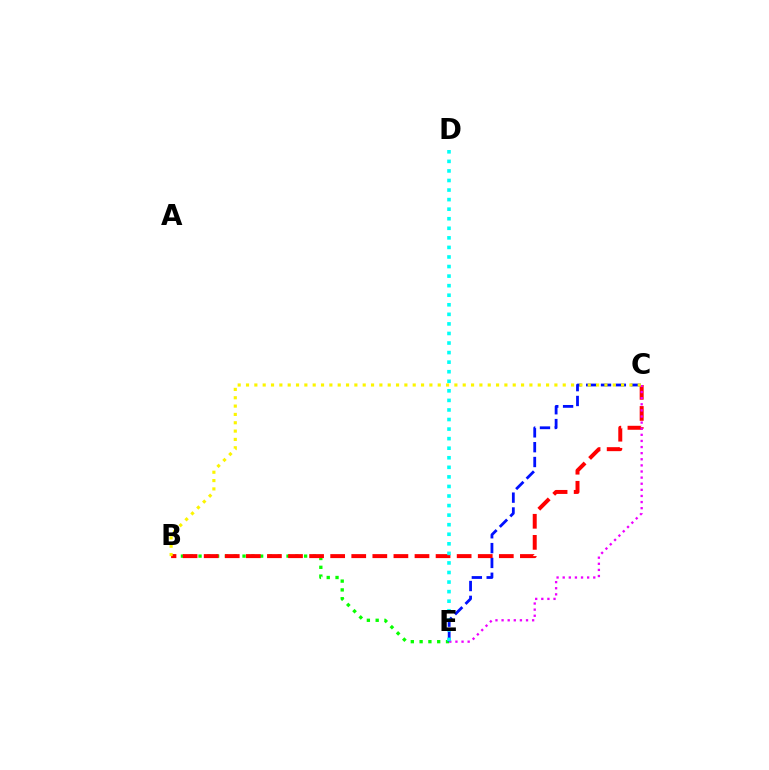{('B', 'E'): [{'color': '#08ff00', 'line_style': 'dotted', 'thickness': 2.39}], ('C', 'E'): [{'color': '#0010ff', 'line_style': 'dashed', 'thickness': 2.01}, {'color': '#ee00ff', 'line_style': 'dotted', 'thickness': 1.66}], ('B', 'C'): [{'color': '#ff0000', 'line_style': 'dashed', 'thickness': 2.86}, {'color': '#fcf500', 'line_style': 'dotted', 'thickness': 2.26}], ('D', 'E'): [{'color': '#00fff6', 'line_style': 'dotted', 'thickness': 2.6}]}